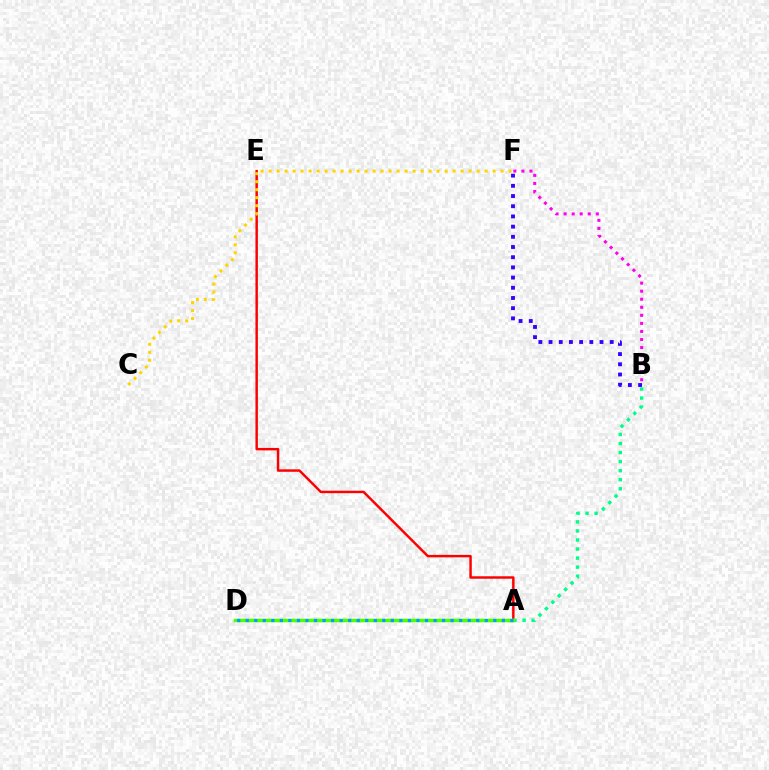{('A', 'E'): [{'color': '#ff0000', 'line_style': 'solid', 'thickness': 1.77}], ('A', 'B'): [{'color': '#00ff86', 'line_style': 'dotted', 'thickness': 2.46}], ('B', 'F'): [{'color': '#ff00ed', 'line_style': 'dotted', 'thickness': 2.19}, {'color': '#3700ff', 'line_style': 'dotted', 'thickness': 2.77}], ('A', 'D'): [{'color': '#4fff00', 'line_style': 'solid', 'thickness': 2.52}, {'color': '#009eff', 'line_style': 'dotted', 'thickness': 2.32}], ('C', 'F'): [{'color': '#ffd500', 'line_style': 'dotted', 'thickness': 2.17}]}